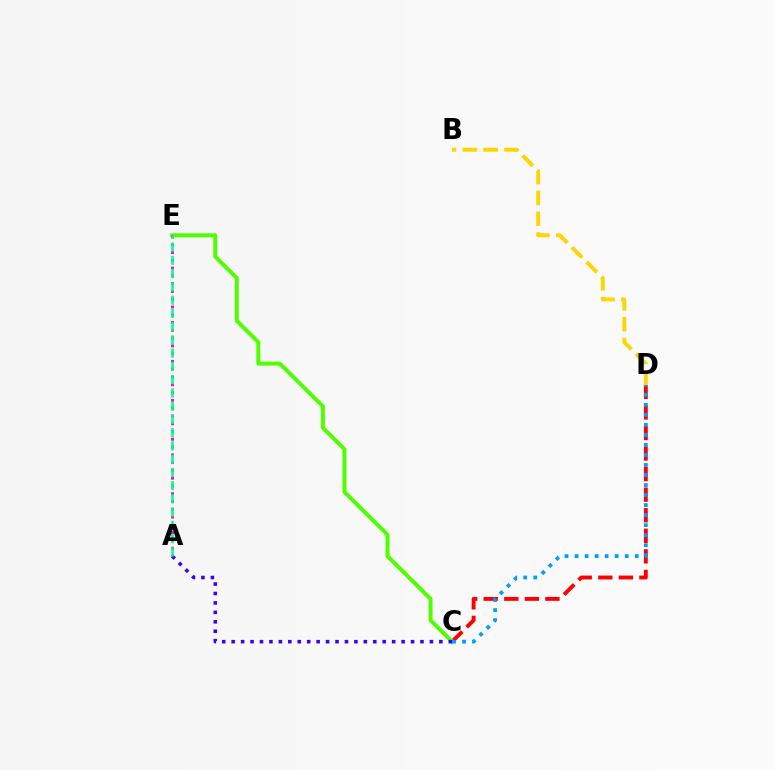{('C', 'D'): [{'color': '#ff0000', 'line_style': 'dashed', 'thickness': 2.79}, {'color': '#009eff', 'line_style': 'dotted', 'thickness': 2.72}], ('C', 'E'): [{'color': '#4fff00', 'line_style': 'solid', 'thickness': 2.85}], ('A', 'E'): [{'color': '#ff00ed', 'line_style': 'dotted', 'thickness': 2.11}, {'color': '#00ff86', 'line_style': 'dashed', 'thickness': 1.8}], ('B', 'D'): [{'color': '#ffd500', 'line_style': 'dashed', 'thickness': 2.83}], ('A', 'C'): [{'color': '#3700ff', 'line_style': 'dotted', 'thickness': 2.56}]}